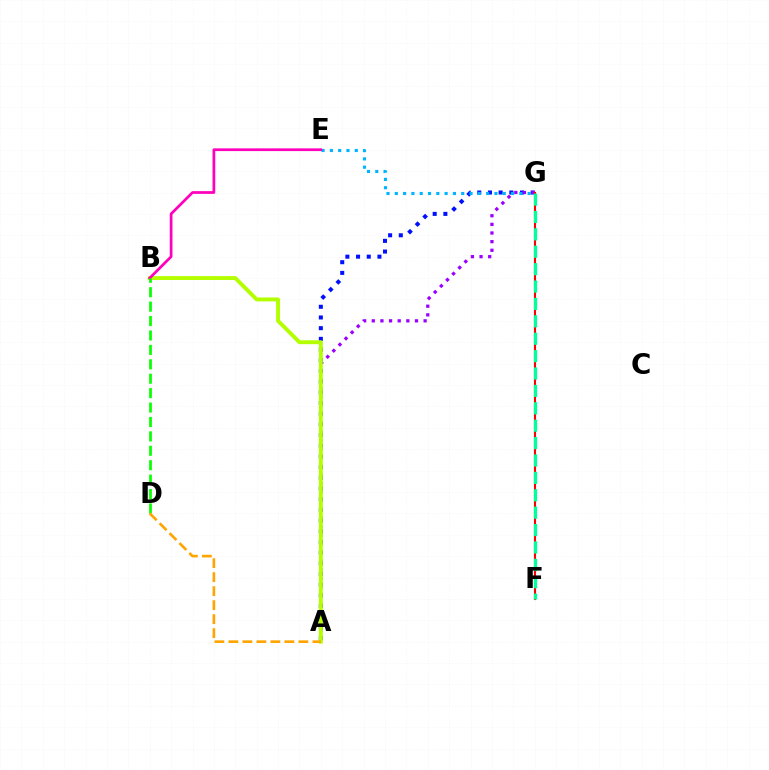{('A', 'G'): [{'color': '#0010ff', 'line_style': 'dotted', 'thickness': 2.9}, {'color': '#9b00ff', 'line_style': 'dotted', 'thickness': 2.35}], ('F', 'G'): [{'color': '#ff0000', 'line_style': 'solid', 'thickness': 1.51}, {'color': '#00ff9d', 'line_style': 'dashed', 'thickness': 2.36}], ('A', 'B'): [{'color': '#b3ff00', 'line_style': 'solid', 'thickness': 2.81}], ('E', 'G'): [{'color': '#00b5ff', 'line_style': 'dotted', 'thickness': 2.26}], ('B', 'E'): [{'color': '#ff00bd', 'line_style': 'solid', 'thickness': 1.97}], ('B', 'D'): [{'color': '#08ff00', 'line_style': 'dashed', 'thickness': 1.96}], ('A', 'D'): [{'color': '#ffa500', 'line_style': 'dashed', 'thickness': 1.9}]}